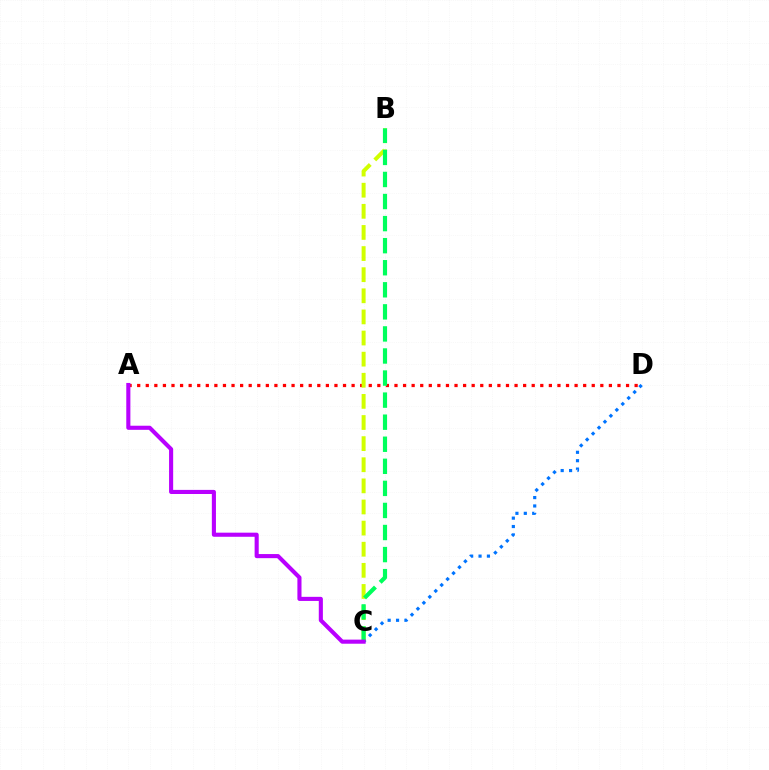{('A', 'D'): [{'color': '#ff0000', 'line_style': 'dotted', 'thickness': 2.33}], ('C', 'D'): [{'color': '#0074ff', 'line_style': 'dotted', 'thickness': 2.28}], ('B', 'C'): [{'color': '#d1ff00', 'line_style': 'dashed', 'thickness': 2.87}, {'color': '#00ff5c', 'line_style': 'dashed', 'thickness': 3.0}], ('A', 'C'): [{'color': '#b900ff', 'line_style': 'solid', 'thickness': 2.95}]}